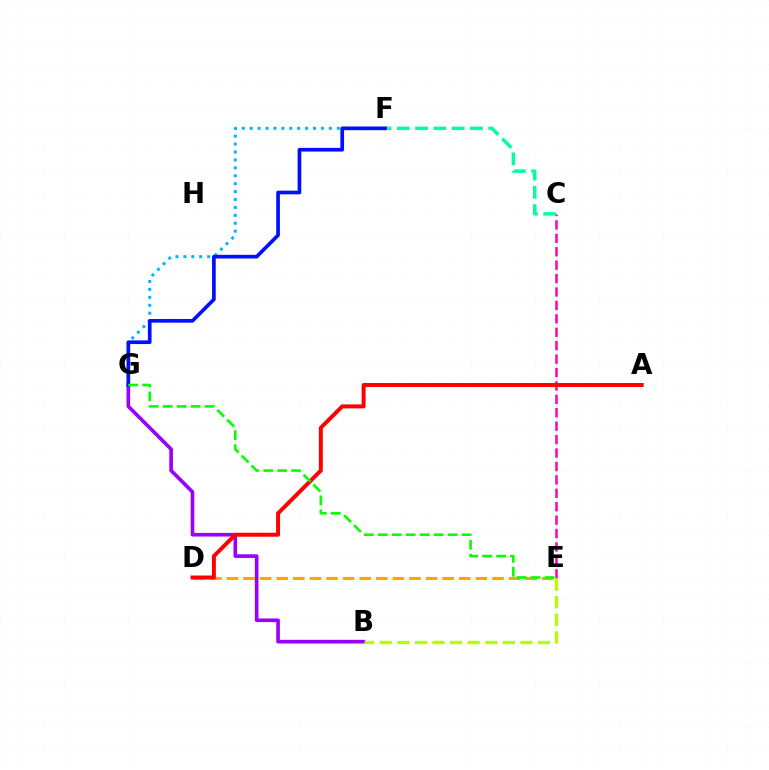{('C', 'E'): [{'color': '#ff00bd', 'line_style': 'dashed', 'thickness': 1.82}], ('C', 'F'): [{'color': '#00ff9d', 'line_style': 'dashed', 'thickness': 2.48}], ('B', 'G'): [{'color': '#9b00ff', 'line_style': 'solid', 'thickness': 2.63}], ('F', 'G'): [{'color': '#00b5ff', 'line_style': 'dotted', 'thickness': 2.15}, {'color': '#0010ff', 'line_style': 'solid', 'thickness': 2.65}], ('D', 'E'): [{'color': '#ffa500', 'line_style': 'dashed', 'thickness': 2.25}], ('A', 'D'): [{'color': '#ff0000', 'line_style': 'solid', 'thickness': 2.85}], ('B', 'E'): [{'color': '#b3ff00', 'line_style': 'dashed', 'thickness': 2.39}], ('E', 'G'): [{'color': '#08ff00', 'line_style': 'dashed', 'thickness': 1.9}]}